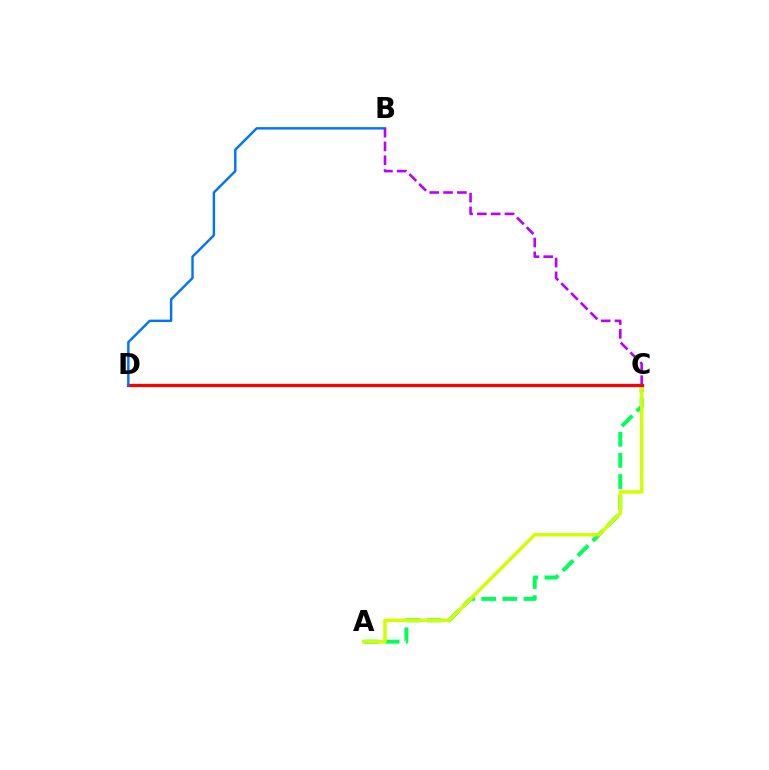{('A', 'C'): [{'color': '#00ff5c', 'line_style': 'dashed', 'thickness': 2.87}, {'color': '#d1ff00', 'line_style': 'solid', 'thickness': 2.52}], ('C', 'D'): [{'color': '#ff0000', 'line_style': 'solid', 'thickness': 2.32}], ('B', 'D'): [{'color': '#0074ff', 'line_style': 'solid', 'thickness': 1.74}], ('B', 'C'): [{'color': '#b900ff', 'line_style': 'dashed', 'thickness': 1.87}]}